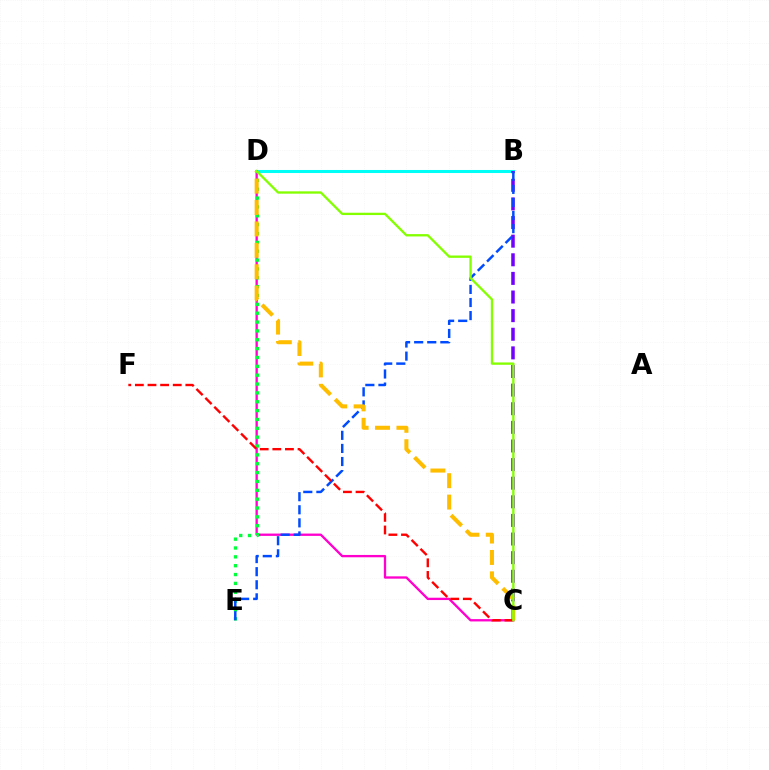{('B', 'D'): [{'color': '#00fff6', 'line_style': 'solid', 'thickness': 2.19}], ('C', 'D'): [{'color': '#ff00cf', 'line_style': 'solid', 'thickness': 1.67}, {'color': '#ffbd00', 'line_style': 'dashed', 'thickness': 2.91}, {'color': '#84ff00', 'line_style': 'solid', 'thickness': 1.68}], ('B', 'C'): [{'color': '#7200ff', 'line_style': 'dashed', 'thickness': 2.53}], ('D', 'E'): [{'color': '#00ff39', 'line_style': 'dotted', 'thickness': 2.41}], ('B', 'E'): [{'color': '#004bff', 'line_style': 'dashed', 'thickness': 1.78}], ('C', 'F'): [{'color': '#ff0000', 'line_style': 'dashed', 'thickness': 1.71}]}